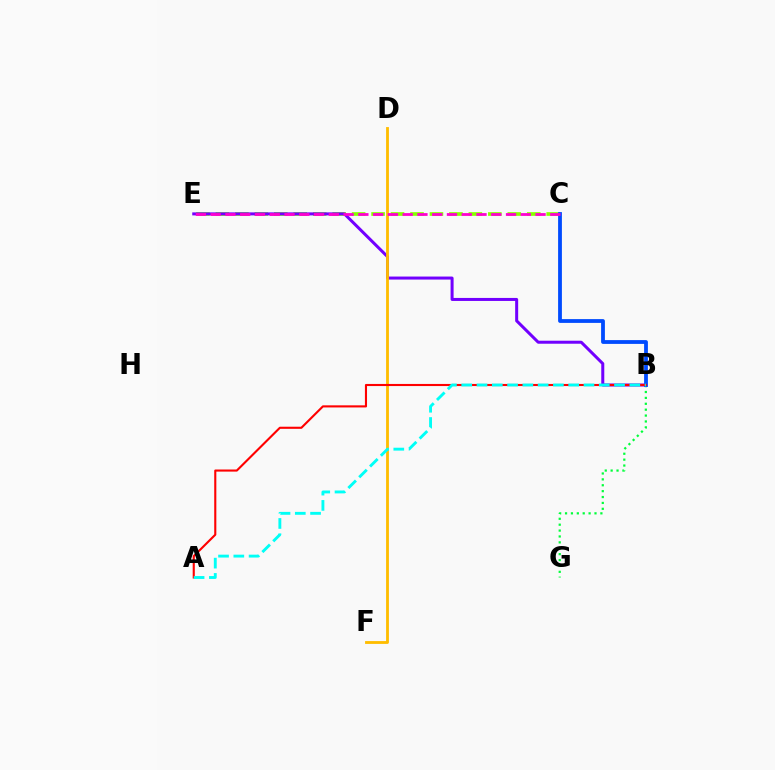{('C', 'E'): [{'color': '#84ff00', 'line_style': 'dashed', 'thickness': 2.64}, {'color': '#ff00cf', 'line_style': 'dashed', 'thickness': 2.01}], ('B', 'E'): [{'color': '#7200ff', 'line_style': 'solid', 'thickness': 2.17}], ('D', 'F'): [{'color': '#ffbd00', 'line_style': 'solid', 'thickness': 2.04}], ('B', 'G'): [{'color': '#00ff39', 'line_style': 'dotted', 'thickness': 1.6}], ('B', 'C'): [{'color': '#004bff', 'line_style': 'solid', 'thickness': 2.74}], ('A', 'B'): [{'color': '#ff0000', 'line_style': 'solid', 'thickness': 1.52}, {'color': '#00fff6', 'line_style': 'dashed', 'thickness': 2.08}]}